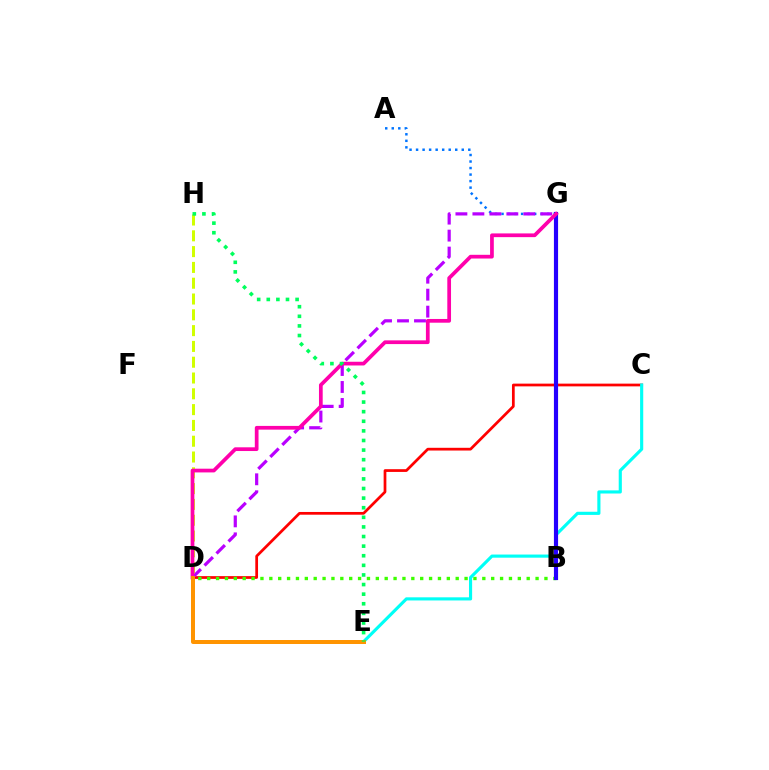{('C', 'D'): [{'color': '#ff0000', 'line_style': 'solid', 'thickness': 1.97}], ('B', 'D'): [{'color': '#3dff00', 'line_style': 'dotted', 'thickness': 2.41}], ('A', 'G'): [{'color': '#0074ff', 'line_style': 'dotted', 'thickness': 1.77}], ('D', 'G'): [{'color': '#b900ff', 'line_style': 'dashed', 'thickness': 2.31}, {'color': '#ff00ac', 'line_style': 'solid', 'thickness': 2.68}], ('C', 'E'): [{'color': '#00fff6', 'line_style': 'solid', 'thickness': 2.26}], ('B', 'G'): [{'color': '#2500ff', 'line_style': 'solid', 'thickness': 2.99}], ('D', 'H'): [{'color': '#d1ff00', 'line_style': 'dashed', 'thickness': 2.15}], ('D', 'E'): [{'color': '#ff9400', 'line_style': 'solid', 'thickness': 2.87}], ('E', 'H'): [{'color': '#00ff5c', 'line_style': 'dotted', 'thickness': 2.61}]}